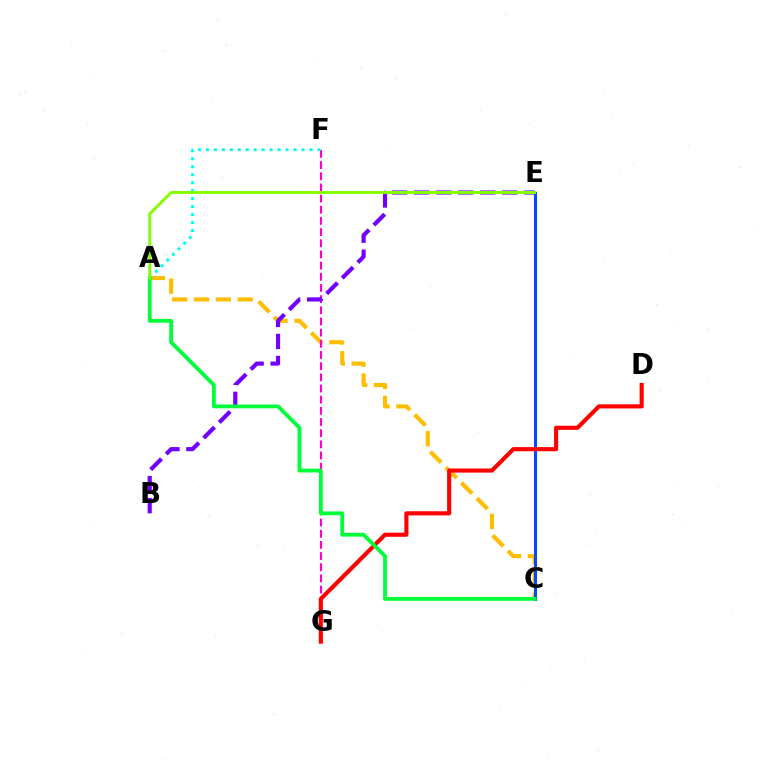{('A', 'C'): [{'color': '#ffbd00', 'line_style': 'dashed', 'thickness': 2.97}, {'color': '#00ff39', 'line_style': 'solid', 'thickness': 2.74}], ('F', 'G'): [{'color': '#ff00cf', 'line_style': 'dashed', 'thickness': 1.52}], ('B', 'E'): [{'color': '#7200ff', 'line_style': 'dashed', 'thickness': 2.99}], ('C', 'E'): [{'color': '#004bff', 'line_style': 'solid', 'thickness': 2.18}], ('A', 'F'): [{'color': '#00fff6', 'line_style': 'dotted', 'thickness': 2.17}], ('D', 'G'): [{'color': '#ff0000', 'line_style': 'solid', 'thickness': 2.96}], ('A', 'E'): [{'color': '#84ff00', 'line_style': 'solid', 'thickness': 2.13}]}